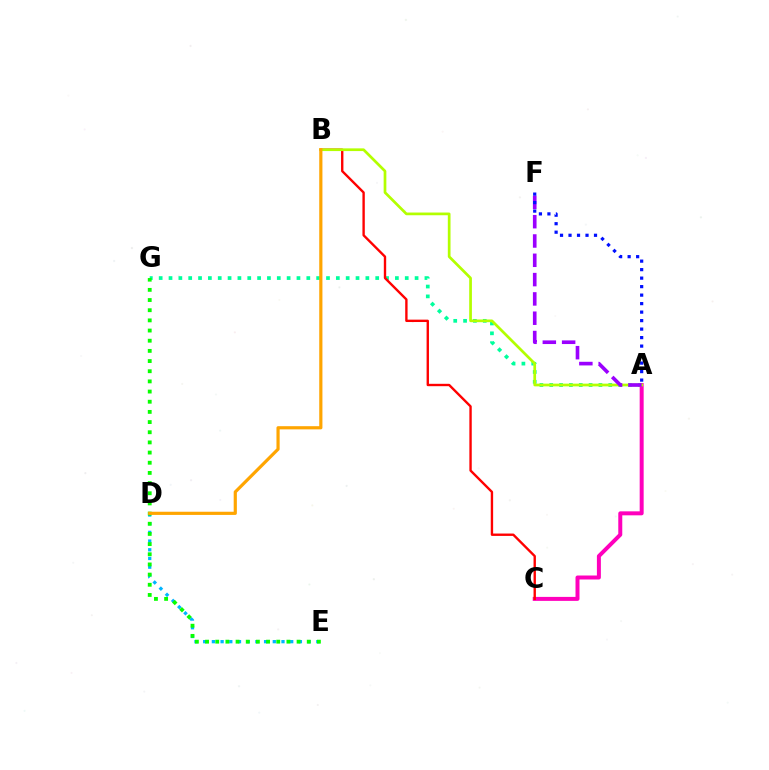{('D', 'E'): [{'color': '#00b5ff', 'line_style': 'dotted', 'thickness': 2.36}], ('A', 'G'): [{'color': '#00ff9d', 'line_style': 'dotted', 'thickness': 2.67}], ('A', 'C'): [{'color': '#ff00bd', 'line_style': 'solid', 'thickness': 2.87}], ('B', 'C'): [{'color': '#ff0000', 'line_style': 'solid', 'thickness': 1.71}], ('A', 'B'): [{'color': '#b3ff00', 'line_style': 'solid', 'thickness': 1.95}], ('A', 'F'): [{'color': '#9b00ff', 'line_style': 'dashed', 'thickness': 2.62}, {'color': '#0010ff', 'line_style': 'dotted', 'thickness': 2.31}], ('E', 'G'): [{'color': '#08ff00', 'line_style': 'dotted', 'thickness': 2.76}], ('B', 'D'): [{'color': '#ffa500', 'line_style': 'solid', 'thickness': 2.29}]}